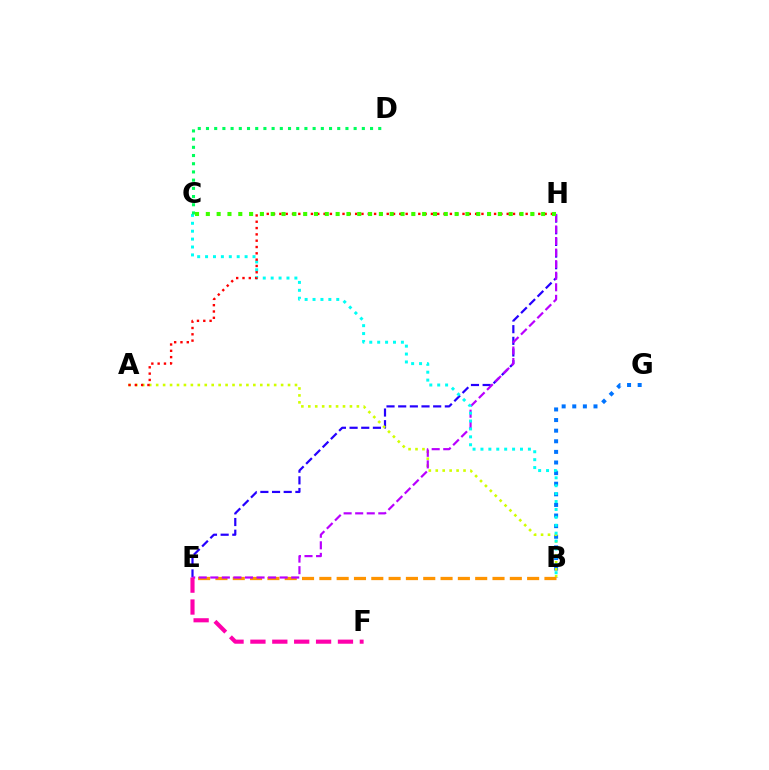{('B', 'G'): [{'color': '#0074ff', 'line_style': 'dotted', 'thickness': 2.88}], ('E', 'H'): [{'color': '#2500ff', 'line_style': 'dashed', 'thickness': 1.58}, {'color': '#b900ff', 'line_style': 'dashed', 'thickness': 1.57}], ('A', 'B'): [{'color': '#d1ff00', 'line_style': 'dotted', 'thickness': 1.89}], ('B', 'E'): [{'color': '#ff9400', 'line_style': 'dashed', 'thickness': 2.35}], ('B', 'C'): [{'color': '#00fff6', 'line_style': 'dotted', 'thickness': 2.15}], ('A', 'H'): [{'color': '#ff0000', 'line_style': 'dotted', 'thickness': 1.72}], ('C', 'D'): [{'color': '#00ff5c', 'line_style': 'dotted', 'thickness': 2.23}], ('E', 'F'): [{'color': '#ff00ac', 'line_style': 'dashed', 'thickness': 2.97}], ('C', 'H'): [{'color': '#3dff00', 'line_style': 'dotted', 'thickness': 2.94}]}